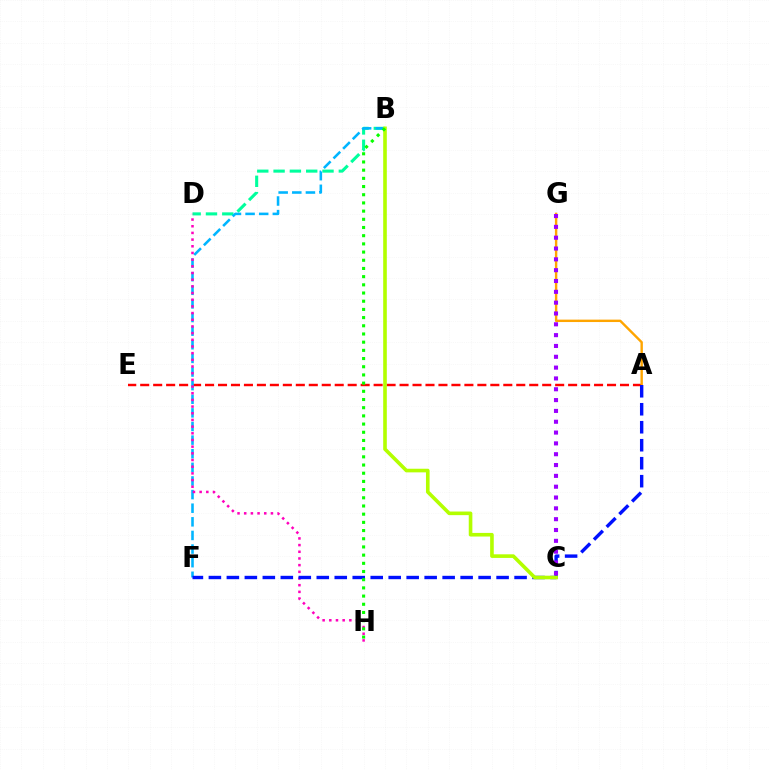{('B', 'D'): [{'color': '#00ff9d', 'line_style': 'dashed', 'thickness': 2.22}], ('A', 'E'): [{'color': '#ff0000', 'line_style': 'dashed', 'thickness': 1.76}], ('B', 'F'): [{'color': '#00b5ff', 'line_style': 'dashed', 'thickness': 1.85}], ('D', 'H'): [{'color': '#ff00bd', 'line_style': 'dotted', 'thickness': 1.81}], ('A', 'G'): [{'color': '#ffa500', 'line_style': 'solid', 'thickness': 1.74}], ('A', 'F'): [{'color': '#0010ff', 'line_style': 'dashed', 'thickness': 2.44}], ('C', 'G'): [{'color': '#9b00ff', 'line_style': 'dotted', 'thickness': 2.94}], ('B', 'C'): [{'color': '#b3ff00', 'line_style': 'solid', 'thickness': 2.6}], ('B', 'H'): [{'color': '#08ff00', 'line_style': 'dotted', 'thickness': 2.23}]}